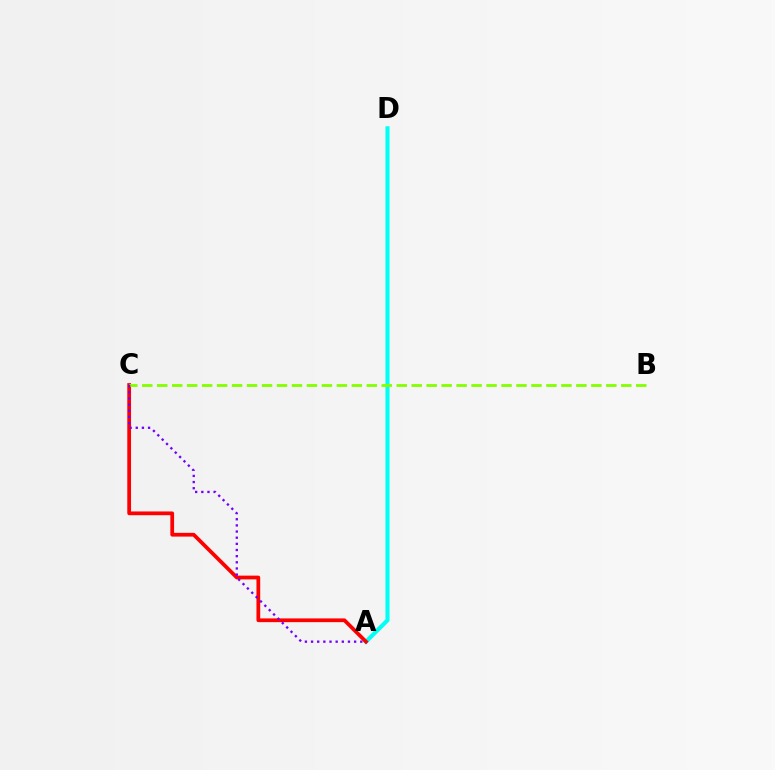{('A', 'D'): [{'color': '#00fff6', 'line_style': 'solid', 'thickness': 2.94}], ('A', 'C'): [{'color': '#ff0000', 'line_style': 'solid', 'thickness': 2.7}, {'color': '#7200ff', 'line_style': 'dotted', 'thickness': 1.67}], ('B', 'C'): [{'color': '#84ff00', 'line_style': 'dashed', 'thickness': 2.03}]}